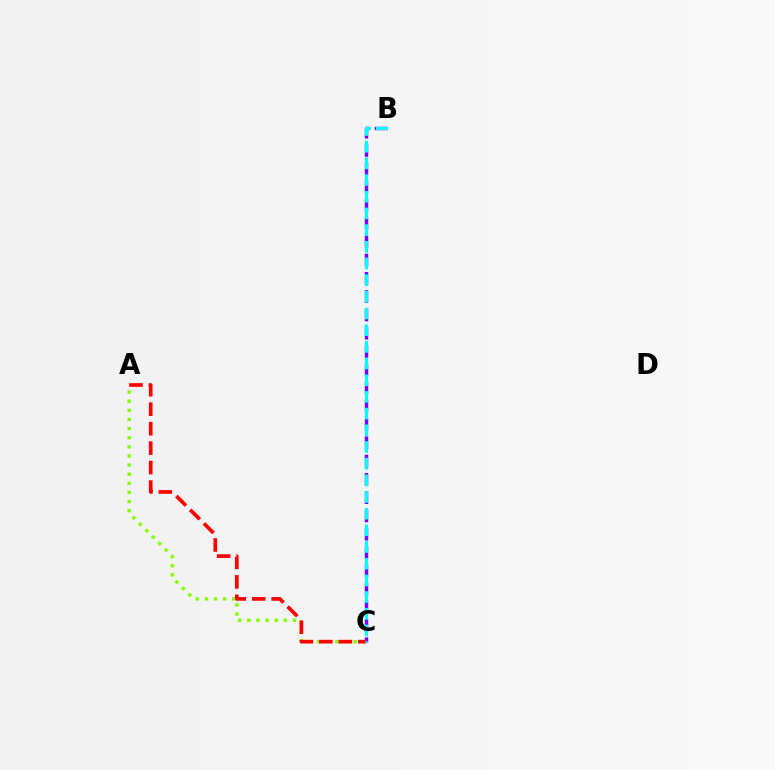{('B', 'C'): [{'color': '#7200ff', 'line_style': 'dashed', 'thickness': 2.48}, {'color': '#00fff6', 'line_style': 'dashed', 'thickness': 2.27}], ('A', 'C'): [{'color': '#84ff00', 'line_style': 'dotted', 'thickness': 2.48}, {'color': '#ff0000', 'line_style': 'dashed', 'thickness': 2.64}]}